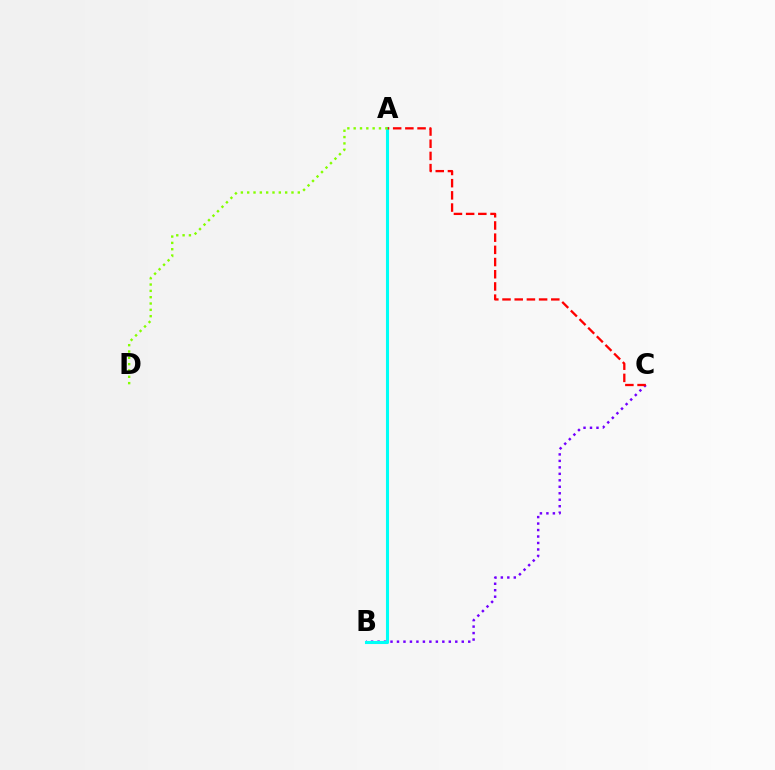{('B', 'C'): [{'color': '#7200ff', 'line_style': 'dotted', 'thickness': 1.76}], ('A', 'B'): [{'color': '#00fff6', 'line_style': 'solid', 'thickness': 2.22}], ('A', 'C'): [{'color': '#ff0000', 'line_style': 'dashed', 'thickness': 1.66}], ('A', 'D'): [{'color': '#84ff00', 'line_style': 'dotted', 'thickness': 1.72}]}